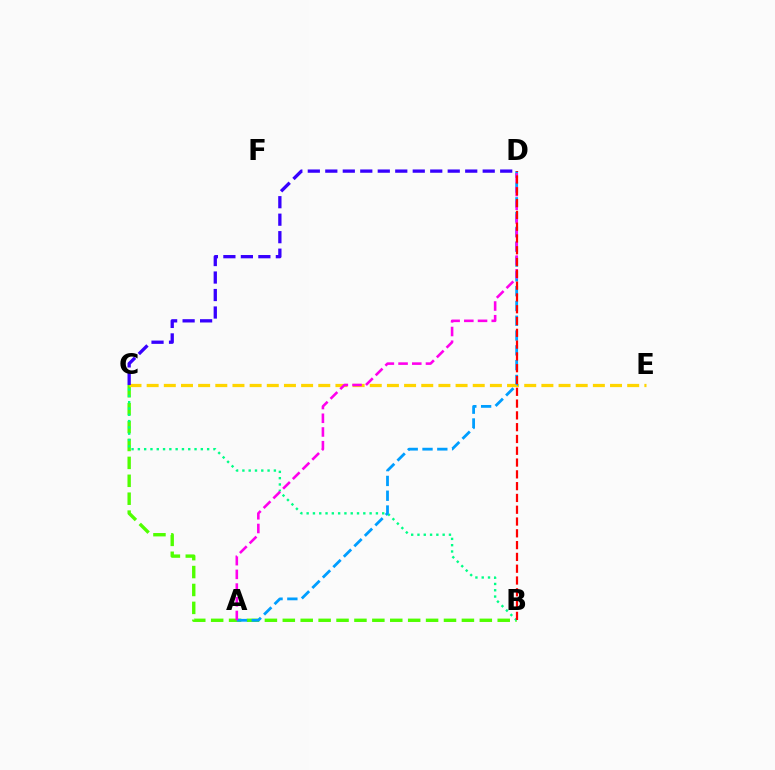{('B', 'C'): [{'color': '#4fff00', 'line_style': 'dashed', 'thickness': 2.43}, {'color': '#00ff86', 'line_style': 'dotted', 'thickness': 1.71}], ('C', 'E'): [{'color': '#ffd500', 'line_style': 'dashed', 'thickness': 2.33}], ('C', 'D'): [{'color': '#3700ff', 'line_style': 'dashed', 'thickness': 2.38}], ('A', 'D'): [{'color': '#009eff', 'line_style': 'dashed', 'thickness': 2.01}, {'color': '#ff00ed', 'line_style': 'dashed', 'thickness': 1.86}], ('B', 'D'): [{'color': '#ff0000', 'line_style': 'dashed', 'thickness': 1.6}]}